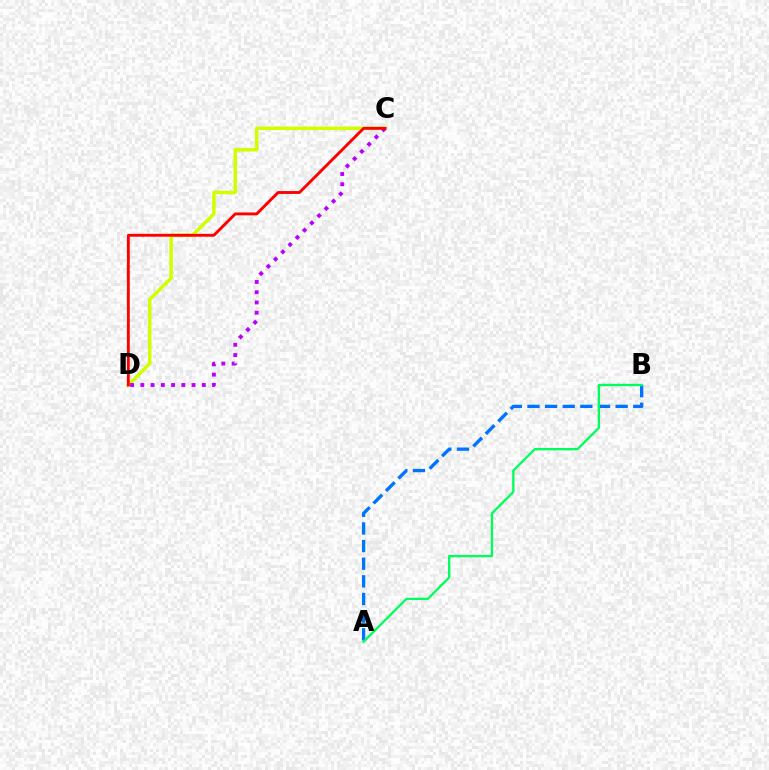{('C', 'D'): [{'color': '#d1ff00', 'line_style': 'solid', 'thickness': 2.53}, {'color': '#b900ff', 'line_style': 'dotted', 'thickness': 2.78}, {'color': '#ff0000', 'line_style': 'solid', 'thickness': 2.07}], ('A', 'B'): [{'color': '#0074ff', 'line_style': 'dashed', 'thickness': 2.4}, {'color': '#00ff5c', 'line_style': 'solid', 'thickness': 1.67}]}